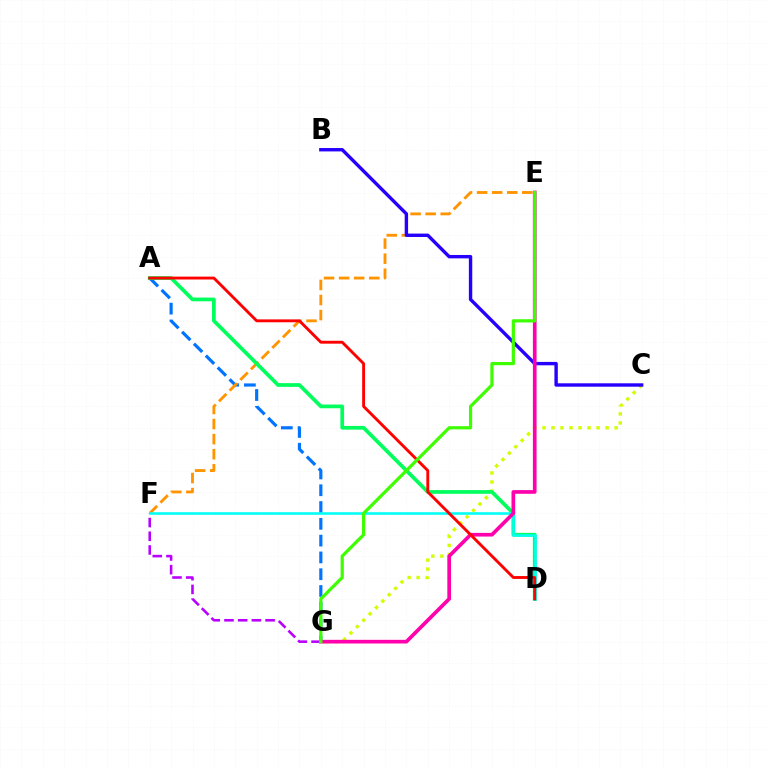{('A', 'G'): [{'color': '#0074ff', 'line_style': 'dashed', 'thickness': 2.28}], ('E', 'F'): [{'color': '#ff9400', 'line_style': 'dashed', 'thickness': 2.05}], ('C', 'G'): [{'color': '#d1ff00', 'line_style': 'dotted', 'thickness': 2.45}], ('B', 'C'): [{'color': '#2500ff', 'line_style': 'solid', 'thickness': 2.44}], ('F', 'G'): [{'color': '#b900ff', 'line_style': 'dashed', 'thickness': 1.86}], ('A', 'D'): [{'color': '#00ff5c', 'line_style': 'solid', 'thickness': 2.68}, {'color': '#ff0000', 'line_style': 'solid', 'thickness': 2.08}], ('D', 'F'): [{'color': '#00fff6', 'line_style': 'solid', 'thickness': 1.85}], ('E', 'G'): [{'color': '#ff00ac', 'line_style': 'solid', 'thickness': 2.64}, {'color': '#3dff00', 'line_style': 'solid', 'thickness': 2.31}]}